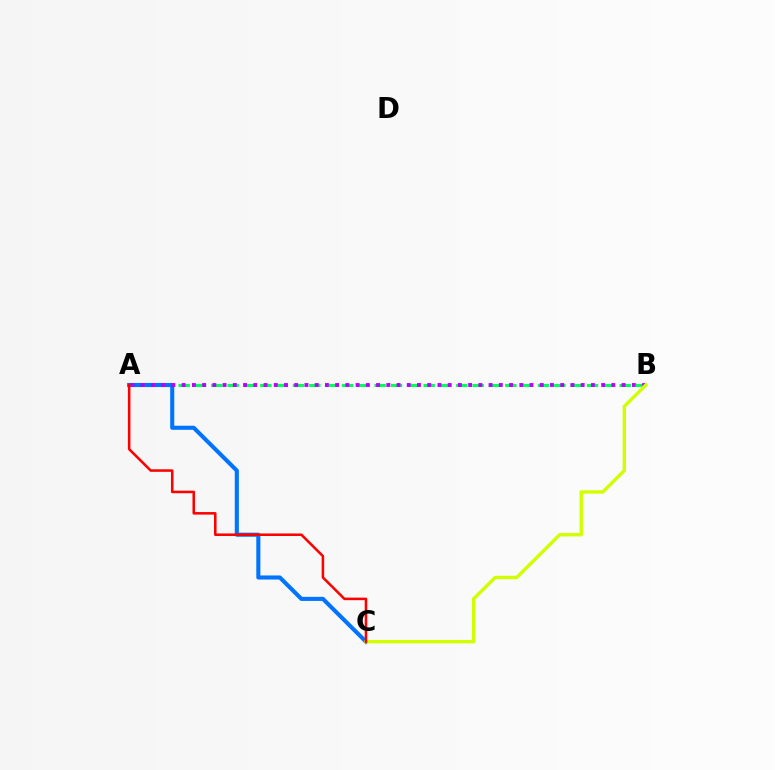{('A', 'B'): [{'color': '#00ff5c', 'line_style': 'dashed', 'thickness': 2.22}, {'color': '#b900ff', 'line_style': 'dotted', 'thickness': 2.78}], ('A', 'C'): [{'color': '#0074ff', 'line_style': 'solid', 'thickness': 2.94}, {'color': '#ff0000', 'line_style': 'solid', 'thickness': 1.83}], ('B', 'C'): [{'color': '#d1ff00', 'line_style': 'solid', 'thickness': 2.44}]}